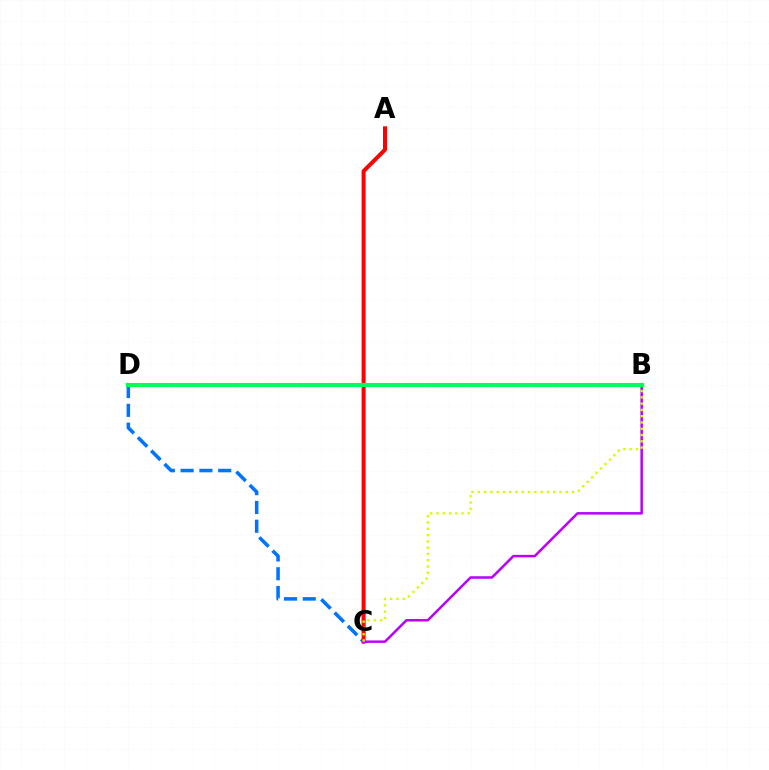{('C', 'D'): [{'color': '#0074ff', 'line_style': 'dashed', 'thickness': 2.55}], ('A', 'C'): [{'color': '#ff0000', 'line_style': 'solid', 'thickness': 2.9}], ('B', 'C'): [{'color': '#b900ff', 'line_style': 'solid', 'thickness': 1.8}, {'color': '#d1ff00', 'line_style': 'dotted', 'thickness': 1.71}], ('B', 'D'): [{'color': '#00ff5c', 'line_style': 'solid', 'thickness': 3.0}]}